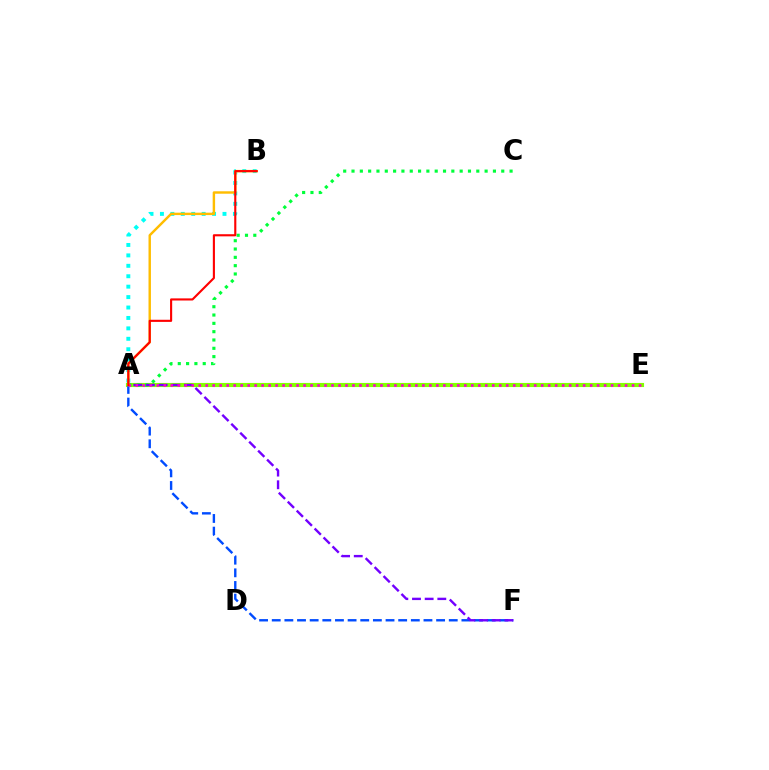{('A', 'E'): [{'color': '#84ff00', 'line_style': 'solid', 'thickness': 2.97}, {'color': '#ff00cf', 'line_style': 'dotted', 'thickness': 1.9}], ('A', 'C'): [{'color': '#00ff39', 'line_style': 'dotted', 'thickness': 2.26}], ('A', 'B'): [{'color': '#00fff6', 'line_style': 'dotted', 'thickness': 2.83}, {'color': '#ffbd00', 'line_style': 'solid', 'thickness': 1.75}, {'color': '#ff0000', 'line_style': 'solid', 'thickness': 1.53}], ('A', 'F'): [{'color': '#004bff', 'line_style': 'dashed', 'thickness': 1.72}, {'color': '#7200ff', 'line_style': 'dashed', 'thickness': 1.72}]}